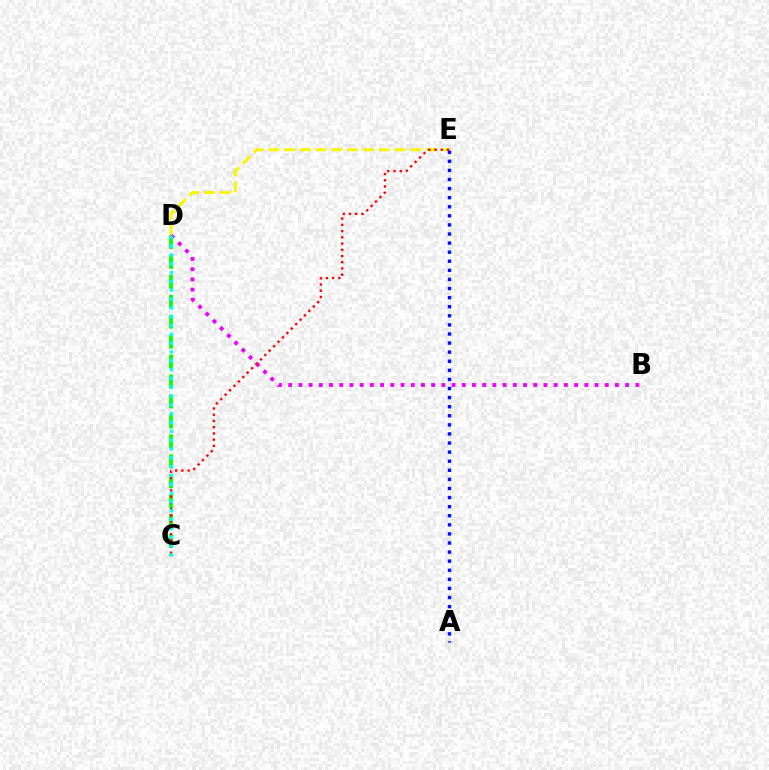{('C', 'D'): [{'color': '#08ff00', 'line_style': 'dashed', 'thickness': 2.71}, {'color': '#00fff6', 'line_style': 'dotted', 'thickness': 2.4}], ('D', 'E'): [{'color': '#fcf500', 'line_style': 'dashed', 'thickness': 2.14}], ('A', 'E'): [{'color': '#0010ff', 'line_style': 'dotted', 'thickness': 2.47}], ('B', 'D'): [{'color': '#ee00ff', 'line_style': 'dotted', 'thickness': 2.77}], ('C', 'E'): [{'color': '#ff0000', 'line_style': 'dotted', 'thickness': 1.69}]}